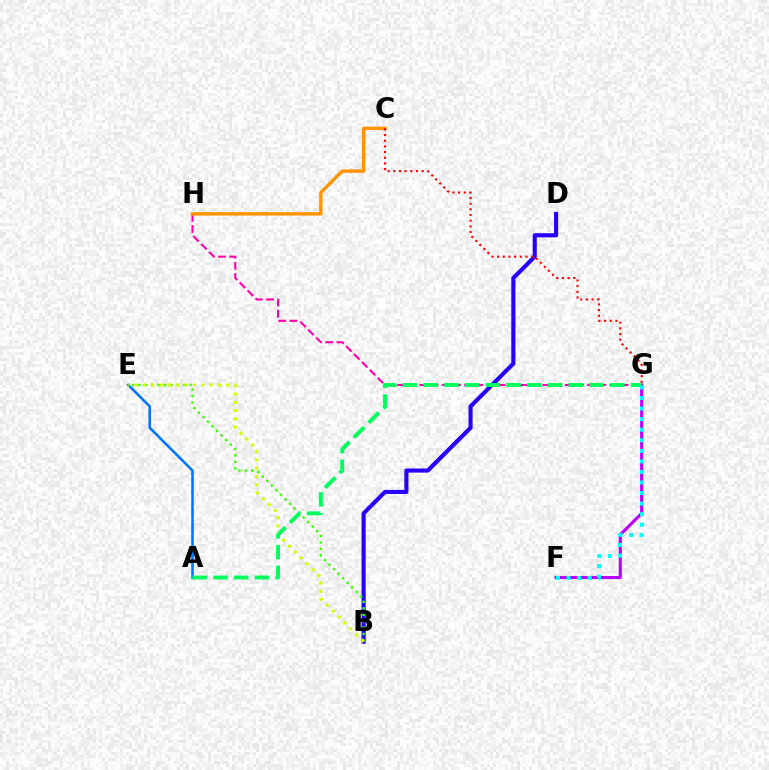{('B', 'D'): [{'color': '#2500ff', 'line_style': 'solid', 'thickness': 2.96}], ('F', 'G'): [{'color': '#b900ff', 'line_style': 'solid', 'thickness': 2.23}, {'color': '#00fff6', 'line_style': 'dotted', 'thickness': 2.87}], ('B', 'E'): [{'color': '#3dff00', 'line_style': 'dotted', 'thickness': 1.75}, {'color': '#d1ff00', 'line_style': 'dotted', 'thickness': 2.26}], ('G', 'H'): [{'color': '#ff00ac', 'line_style': 'dashed', 'thickness': 1.52}], ('A', 'E'): [{'color': '#0074ff', 'line_style': 'solid', 'thickness': 1.83}], ('C', 'H'): [{'color': '#ff9400', 'line_style': 'solid', 'thickness': 2.44}], ('A', 'G'): [{'color': '#00ff5c', 'line_style': 'dashed', 'thickness': 2.82}], ('C', 'G'): [{'color': '#ff0000', 'line_style': 'dotted', 'thickness': 1.54}]}